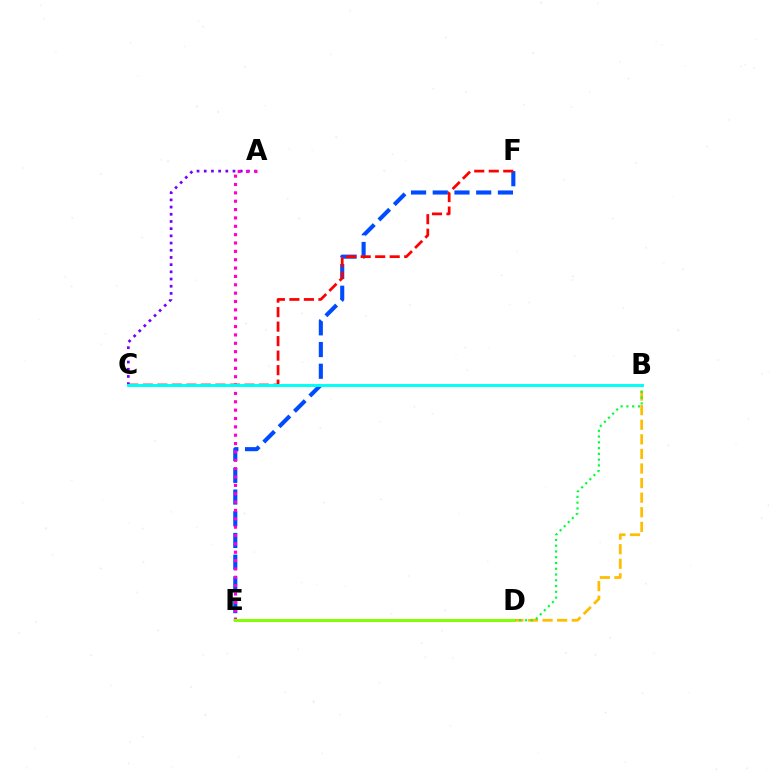{('E', 'F'): [{'color': '#004bff', 'line_style': 'dashed', 'thickness': 2.95}], ('B', 'D'): [{'color': '#ffbd00', 'line_style': 'dashed', 'thickness': 1.98}, {'color': '#00ff39', 'line_style': 'dotted', 'thickness': 1.57}], ('A', 'C'): [{'color': '#7200ff', 'line_style': 'dotted', 'thickness': 1.95}], ('A', 'E'): [{'color': '#ff00cf', 'line_style': 'dotted', 'thickness': 2.27}], ('C', 'F'): [{'color': '#ff0000', 'line_style': 'dashed', 'thickness': 1.97}], ('B', 'C'): [{'color': '#00fff6', 'line_style': 'solid', 'thickness': 2.11}], ('D', 'E'): [{'color': '#84ff00', 'line_style': 'solid', 'thickness': 2.15}]}